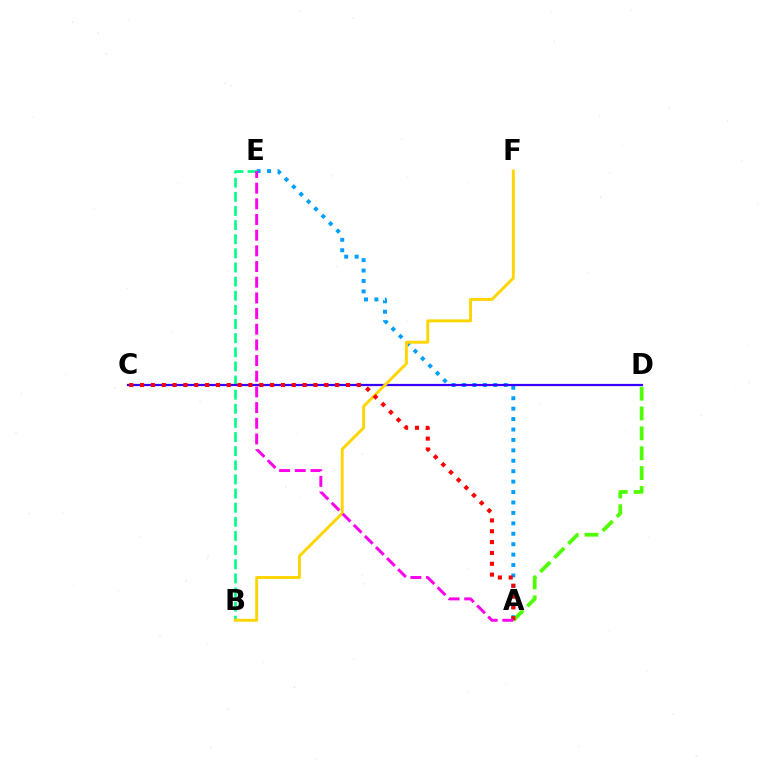{('A', 'E'): [{'color': '#009eff', 'line_style': 'dotted', 'thickness': 2.83}, {'color': '#ff00ed', 'line_style': 'dashed', 'thickness': 2.13}], ('B', 'E'): [{'color': '#00ff86', 'line_style': 'dashed', 'thickness': 1.92}], ('A', 'D'): [{'color': '#4fff00', 'line_style': 'dashed', 'thickness': 2.7}], ('C', 'D'): [{'color': '#3700ff', 'line_style': 'solid', 'thickness': 1.59}], ('B', 'F'): [{'color': '#ffd500', 'line_style': 'solid', 'thickness': 2.1}], ('A', 'C'): [{'color': '#ff0000', 'line_style': 'dotted', 'thickness': 2.94}]}